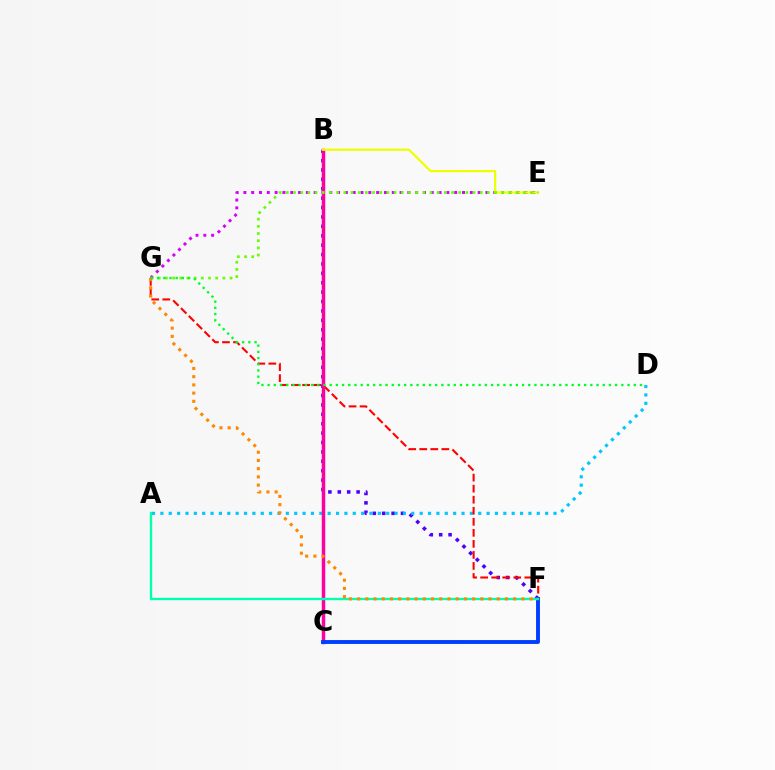{('B', 'F'): [{'color': '#4f00ff', 'line_style': 'dotted', 'thickness': 2.55}], ('A', 'D'): [{'color': '#00c7ff', 'line_style': 'dotted', 'thickness': 2.27}], ('F', 'G'): [{'color': '#ff0000', 'line_style': 'dashed', 'thickness': 1.5}, {'color': '#ff8800', 'line_style': 'dotted', 'thickness': 2.23}], ('B', 'C'): [{'color': '#ff00a0', 'line_style': 'solid', 'thickness': 2.5}], ('C', 'F'): [{'color': '#003fff', 'line_style': 'solid', 'thickness': 2.81}], ('E', 'G'): [{'color': '#d600ff', 'line_style': 'dotted', 'thickness': 2.12}, {'color': '#66ff00', 'line_style': 'dotted', 'thickness': 1.95}], ('B', 'E'): [{'color': '#eeff00', 'line_style': 'solid', 'thickness': 1.61}], ('A', 'F'): [{'color': '#00ffaf', 'line_style': 'solid', 'thickness': 1.7}], ('D', 'G'): [{'color': '#00ff27', 'line_style': 'dotted', 'thickness': 1.69}]}